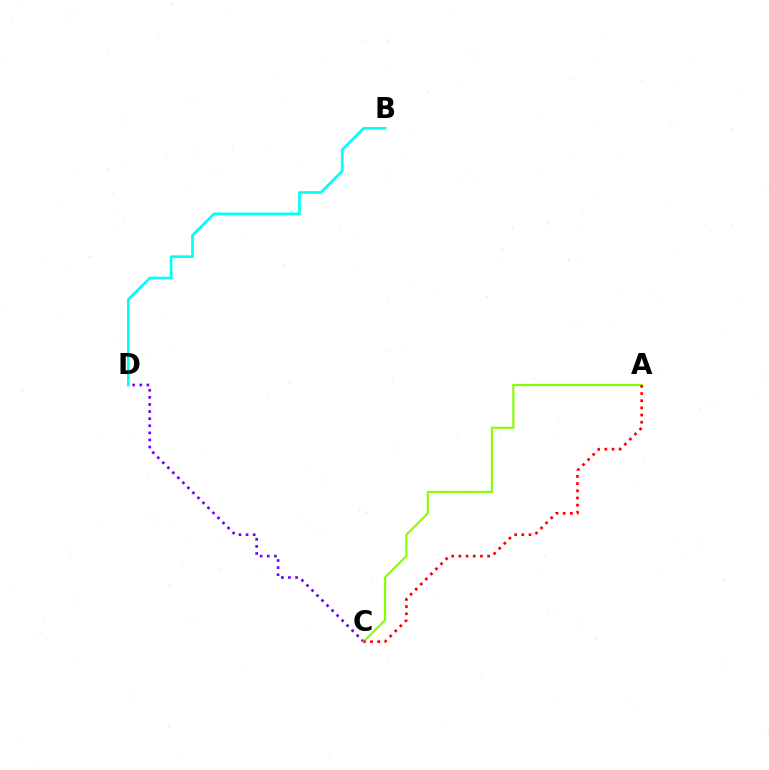{('B', 'D'): [{'color': '#00fff6', 'line_style': 'solid', 'thickness': 1.95}], ('C', 'D'): [{'color': '#7200ff', 'line_style': 'dotted', 'thickness': 1.93}], ('A', 'C'): [{'color': '#84ff00', 'line_style': 'solid', 'thickness': 1.56}, {'color': '#ff0000', 'line_style': 'dotted', 'thickness': 1.95}]}